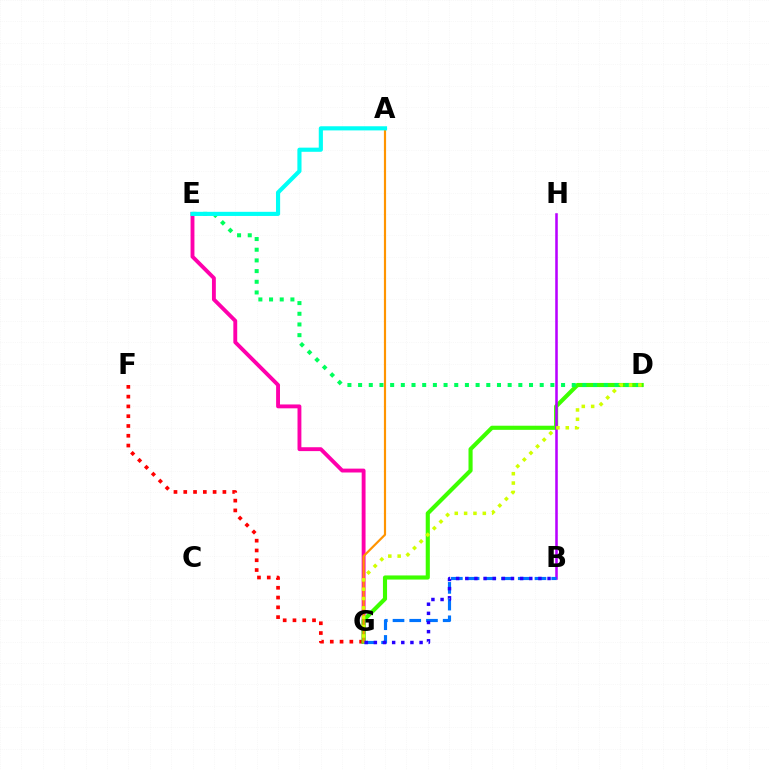{('E', 'G'): [{'color': '#ff00ac', 'line_style': 'solid', 'thickness': 2.79}], ('F', 'G'): [{'color': '#ff0000', 'line_style': 'dotted', 'thickness': 2.66}], ('D', 'G'): [{'color': '#3dff00', 'line_style': 'solid', 'thickness': 2.96}, {'color': '#d1ff00', 'line_style': 'dotted', 'thickness': 2.54}], ('D', 'E'): [{'color': '#00ff5c', 'line_style': 'dotted', 'thickness': 2.9}], ('B', 'H'): [{'color': '#b900ff', 'line_style': 'solid', 'thickness': 1.84}], ('B', 'G'): [{'color': '#0074ff', 'line_style': 'dashed', 'thickness': 2.27}, {'color': '#2500ff', 'line_style': 'dotted', 'thickness': 2.48}], ('A', 'G'): [{'color': '#ff9400', 'line_style': 'solid', 'thickness': 1.57}], ('A', 'E'): [{'color': '#00fff6', 'line_style': 'solid', 'thickness': 2.98}]}